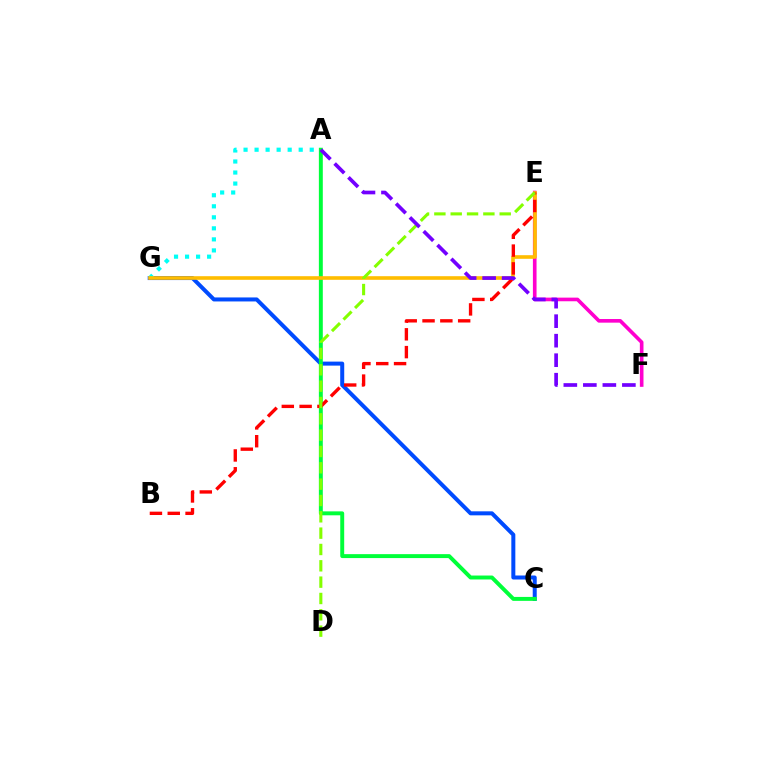{('C', 'G'): [{'color': '#004bff', 'line_style': 'solid', 'thickness': 2.88}], ('A', 'G'): [{'color': '#00fff6', 'line_style': 'dotted', 'thickness': 3.0}], ('A', 'C'): [{'color': '#00ff39', 'line_style': 'solid', 'thickness': 2.83}], ('E', 'F'): [{'color': '#ff00cf', 'line_style': 'solid', 'thickness': 2.62}], ('E', 'G'): [{'color': '#ffbd00', 'line_style': 'solid', 'thickness': 2.61}], ('B', 'E'): [{'color': '#ff0000', 'line_style': 'dashed', 'thickness': 2.42}], ('D', 'E'): [{'color': '#84ff00', 'line_style': 'dashed', 'thickness': 2.22}], ('A', 'F'): [{'color': '#7200ff', 'line_style': 'dashed', 'thickness': 2.65}]}